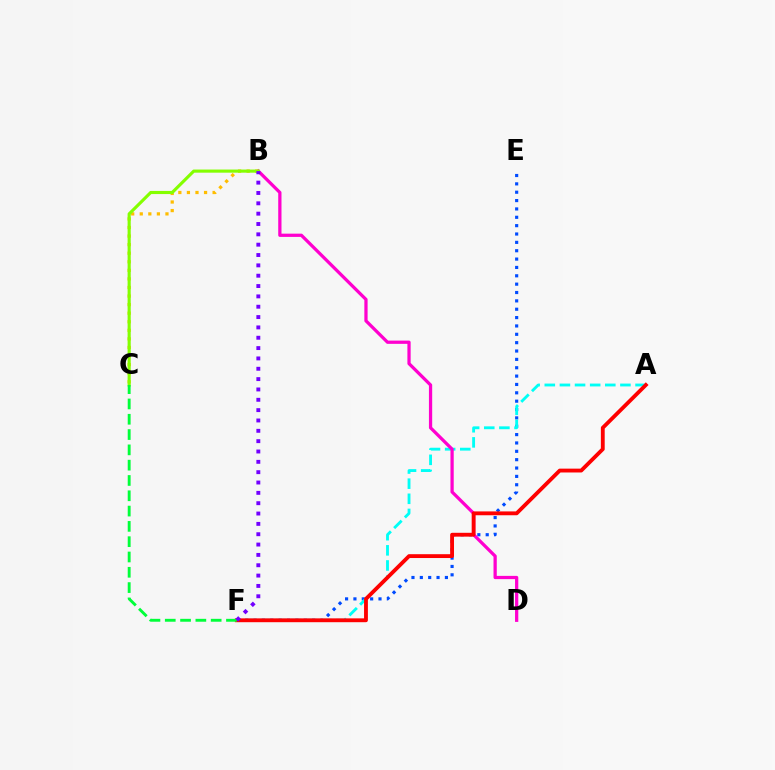{('E', 'F'): [{'color': '#004bff', 'line_style': 'dotted', 'thickness': 2.27}], ('A', 'F'): [{'color': '#00fff6', 'line_style': 'dashed', 'thickness': 2.05}, {'color': '#ff0000', 'line_style': 'solid', 'thickness': 2.76}], ('B', 'D'): [{'color': '#ff00cf', 'line_style': 'solid', 'thickness': 2.34}], ('B', 'C'): [{'color': '#ffbd00', 'line_style': 'dotted', 'thickness': 2.33}, {'color': '#84ff00', 'line_style': 'solid', 'thickness': 2.25}], ('C', 'F'): [{'color': '#00ff39', 'line_style': 'dashed', 'thickness': 2.08}], ('B', 'F'): [{'color': '#7200ff', 'line_style': 'dotted', 'thickness': 2.81}]}